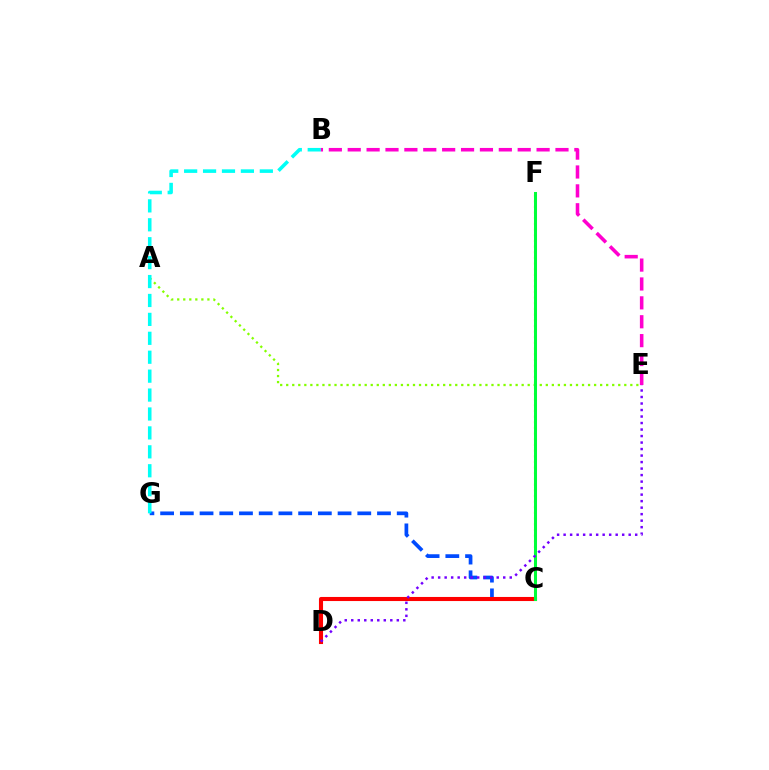{('C', 'G'): [{'color': '#004bff', 'line_style': 'dashed', 'thickness': 2.68}], ('C', 'D'): [{'color': '#ff0000', 'line_style': 'solid', 'thickness': 2.94}], ('C', 'F'): [{'color': '#ffbd00', 'line_style': 'dotted', 'thickness': 1.54}, {'color': '#00ff39', 'line_style': 'solid', 'thickness': 2.18}], ('A', 'E'): [{'color': '#84ff00', 'line_style': 'dotted', 'thickness': 1.64}], ('B', 'G'): [{'color': '#00fff6', 'line_style': 'dashed', 'thickness': 2.57}], ('D', 'E'): [{'color': '#7200ff', 'line_style': 'dotted', 'thickness': 1.77}], ('B', 'E'): [{'color': '#ff00cf', 'line_style': 'dashed', 'thickness': 2.57}]}